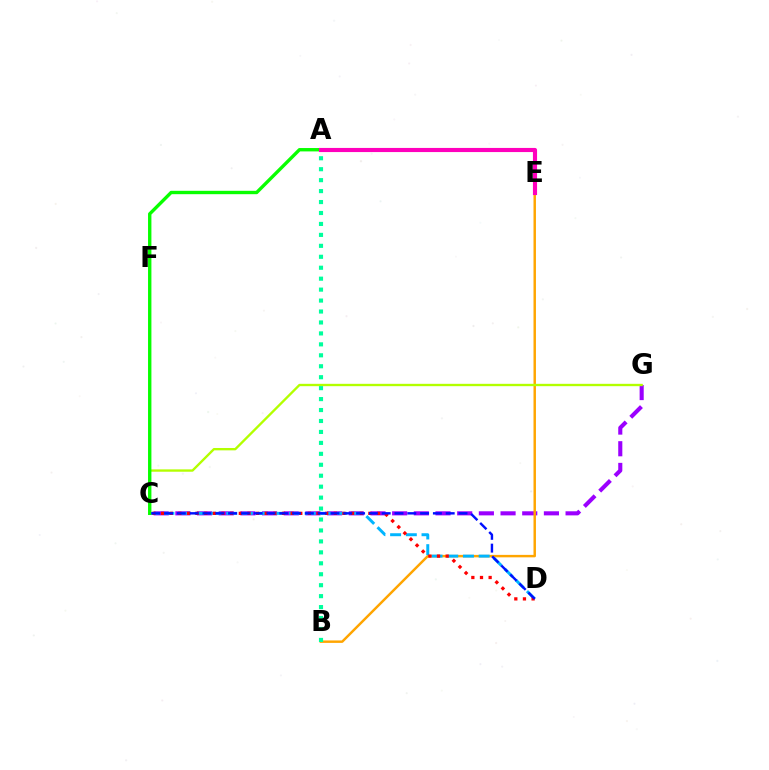{('C', 'G'): [{'color': '#9b00ff', 'line_style': 'dashed', 'thickness': 2.95}, {'color': '#b3ff00', 'line_style': 'solid', 'thickness': 1.69}], ('B', 'E'): [{'color': '#ffa500', 'line_style': 'solid', 'thickness': 1.77}], ('C', 'D'): [{'color': '#00b5ff', 'line_style': 'dashed', 'thickness': 2.13}, {'color': '#ff0000', 'line_style': 'dotted', 'thickness': 2.35}, {'color': '#0010ff', 'line_style': 'dashed', 'thickness': 1.74}], ('A', 'B'): [{'color': '#00ff9d', 'line_style': 'dotted', 'thickness': 2.97}], ('A', 'C'): [{'color': '#08ff00', 'line_style': 'solid', 'thickness': 2.43}], ('A', 'E'): [{'color': '#ff00bd', 'line_style': 'solid', 'thickness': 2.98}]}